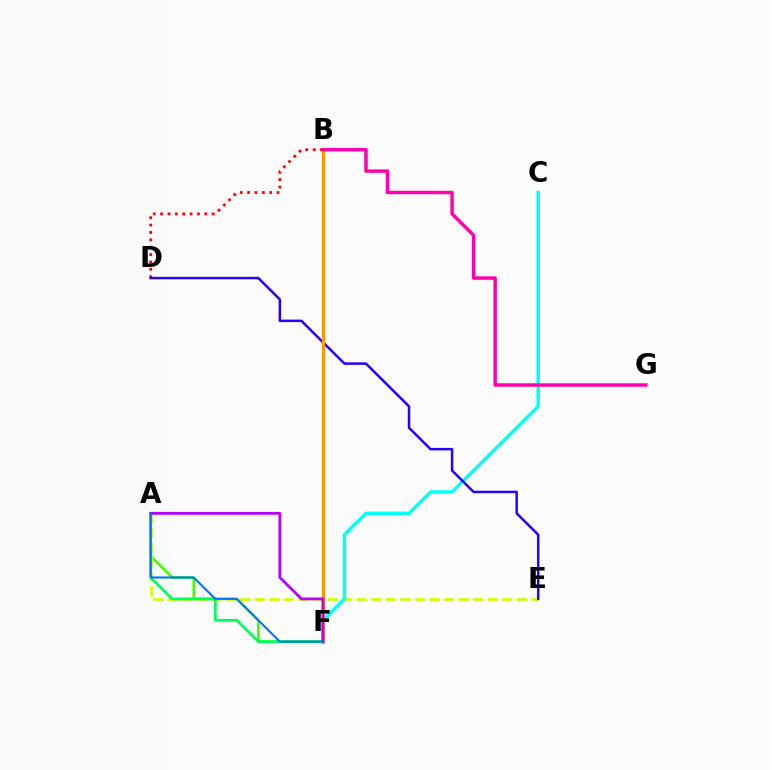{('A', 'F'): [{'color': '#3dff00', 'line_style': 'solid', 'thickness': 1.83}, {'color': '#00ff5c', 'line_style': 'solid', 'thickness': 2.0}, {'color': '#b900ff', 'line_style': 'solid', 'thickness': 2.02}, {'color': '#0074ff', 'line_style': 'solid', 'thickness': 1.52}], ('B', 'D'): [{'color': '#ff0000', 'line_style': 'dotted', 'thickness': 2.0}], ('A', 'E'): [{'color': '#d1ff00', 'line_style': 'dashed', 'thickness': 1.98}], ('C', 'F'): [{'color': '#00fff6', 'line_style': 'solid', 'thickness': 2.45}], ('D', 'E'): [{'color': '#2500ff', 'line_style': 'solid', 'thickness': 1.79}], ('B', 'F'): [{'color': '#ff9400', 'line_style': 'solid', 'thickness': 2.21}], ('B', 'G'): [{'color': '#ff00ac', 'line_style': 'solid', 'thickness': 2.49}]}